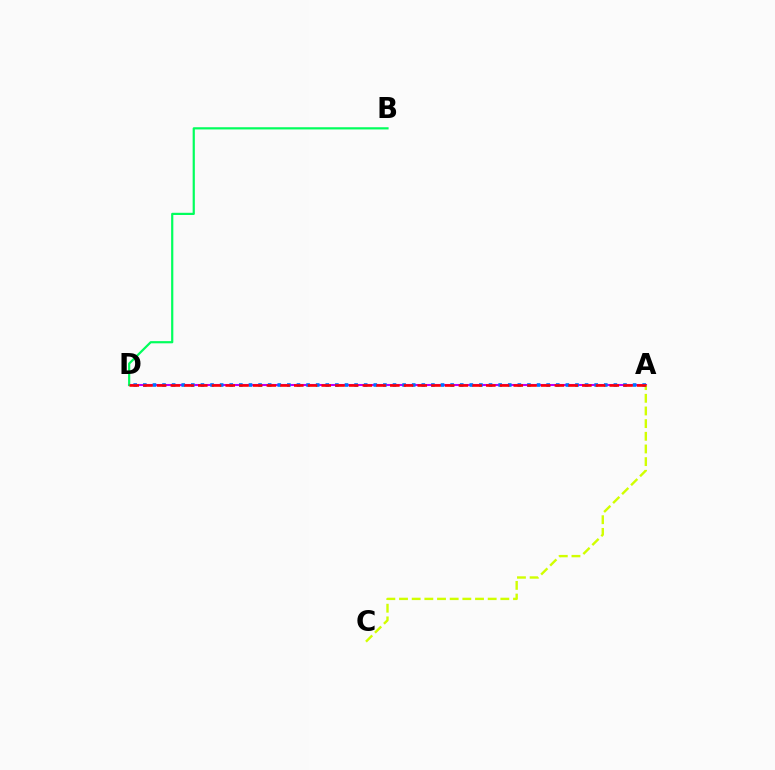{('A', 'D'): [{'color': '#b900ff', 'line_style': 'solid', 'thickness': 1.5}, {'color': '#0074ff', 'line_style': 'dotted', 'thickness': 2.61}, {'color': '#ff0000', 'line_style': 'dashed', 'thickness': 1.86}], ('B', 'D'): [{'color': '#00ff5c', 'line_style': 'solid', 'thickness': 1.58}], ('A', 'C'): [{'color': '#d1ff00', 'line_style': 'dashed', 'thickness': 1.72}]}